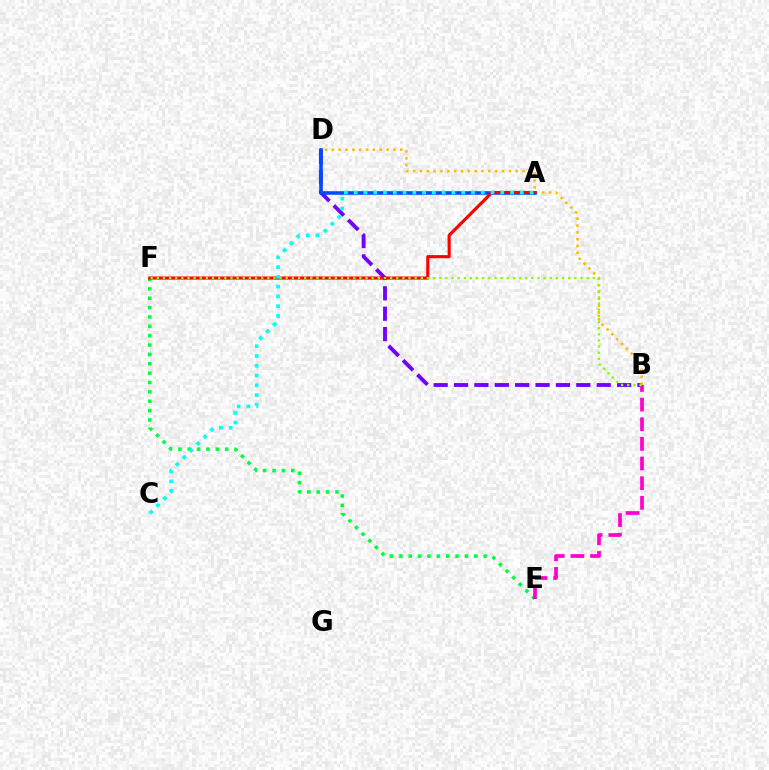{('B', 'D'): [{'color': '#7200ff', 'line_style': 'dashed', 'thickness': 2.77}, {'color': '#ffbd00', 'line_style': 'dotted', 'thickness': 1.86}], ('E', 'F'): [{'color': '#00ff39', 'line_style': 'dotted', 'thickness': 2.54}], ('A', 'D'): [{'color': '#004bff', 'line_style': 'solid', 'thickness': 2.59}], ('A', 'F'): [{'color': '#ff0000', 'line_style': 'solid', 'thickness': 2.24}], ('B', 'E'): [{'color': '#ff00cf', 'line_style': 'dashed', 'thickness': 2.67}], ('B', 'F'): [{'color': '#84ff00', 'line_style': 'dotted', 'thickness': 1.67}], ('A', 'C'): [{'color': '#00fff6', 'line_style': 'dotted', 'thickness': 2.66}]}